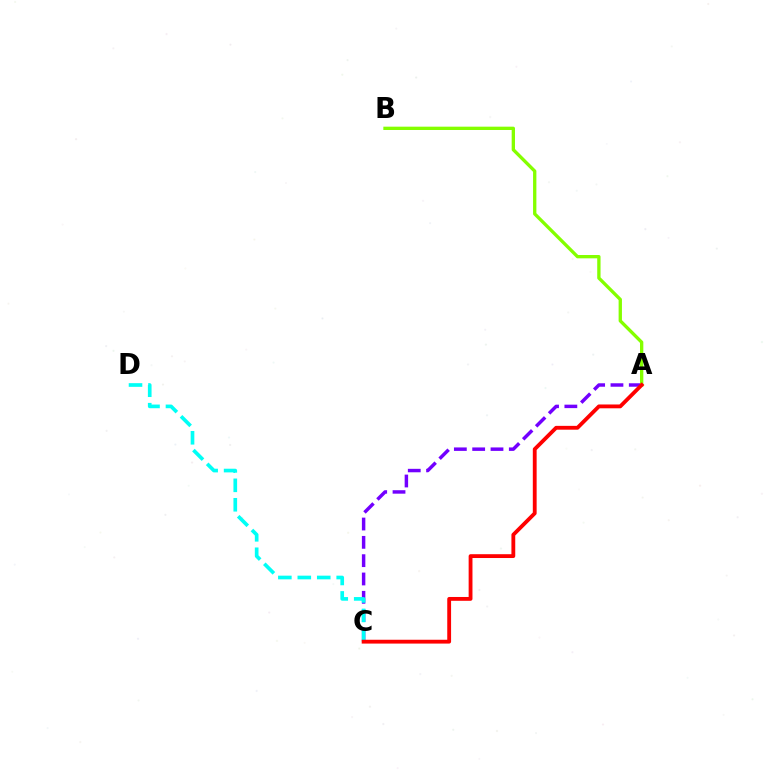{('A', 'C'): [{'color': '#7200ff', 'line_style': 'dashed', 'thickness': 2.49}, {'color': '#ff0000', 'line_style': 'solid', 'thickness': 2.76}], ('A', 'B'): [{'color': '#84ff00', 'line_style': 'solid', 'thickness': 2.39}], ('C', 'D'): [{'color': '#00fff6', 'line_style': 'dashed', 'thickness': 2.64}]}